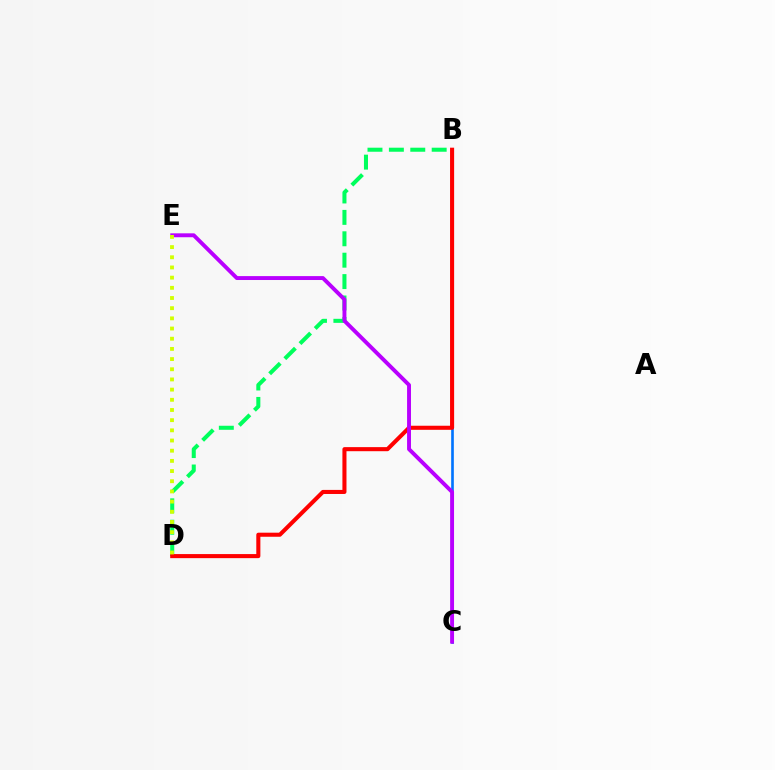{('B', 'D'): [{'color': '#00ff5c', 'line_style': 'dashed', 'thickness': 2.91}, {'color': '#ff0000', 'line_style': 'solid', 'thickness': 2.93}], ('B', 'C'): [{'color': '#0074ff', 'line_style': 'solid', 'thickness': 1.9}], ('C', 'E'): [{'color': '#b900ff', 'line_style': 'solid', 'thickness': 2.82}], ('D', 'E'): [{'color': '#d1ff00', 'line_style': 'dotted', 'thickness': 2.77}]}